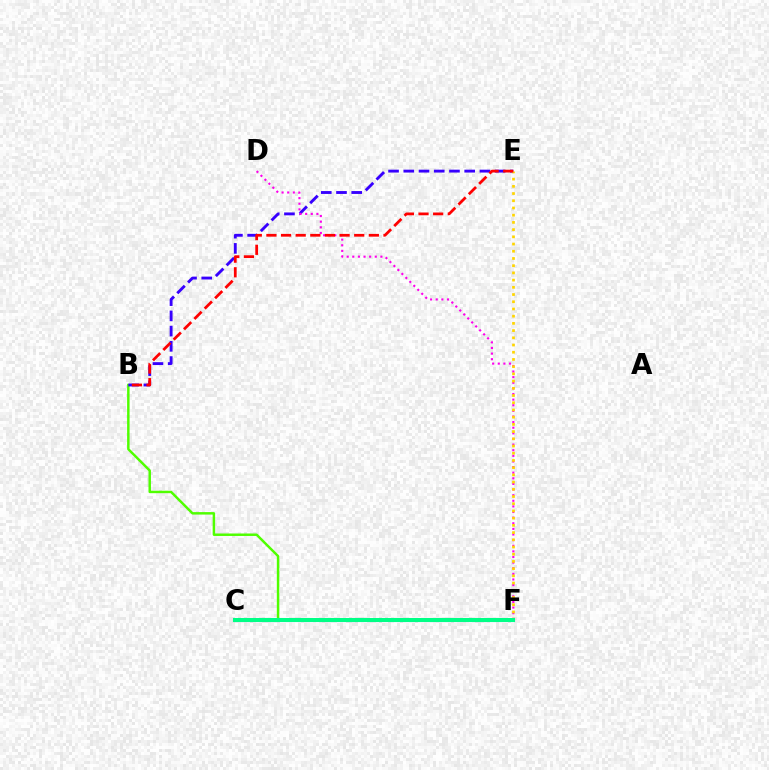{('B', 'F'): [{'color': '#4fff00', 'line_style': 'solid', 'thickness': 1.78}], ('B', 'E'): [{'color': '#3700ff', 'line_style': 'dashed', 'thickness': 2.07}, {'color': '#ff0000', 'line_style': 'dashed', 'thickness': 1.99}], ('C', 'F'): [{'color': '#009eff', 'line_style': 'solid', 'thickness': 2.22}, {'color': '#00ff86', 'line_style': 'solid', 'thickness': 2.9}], ('D', 'F'): [{'color': '#ff00ed', 'line_style': 'dotted', 'thickness': 1.53}], ('E', 'F'): [{'color': '#ffd500', 'line_style': 'dotted', 'thickness': 1.96}]}